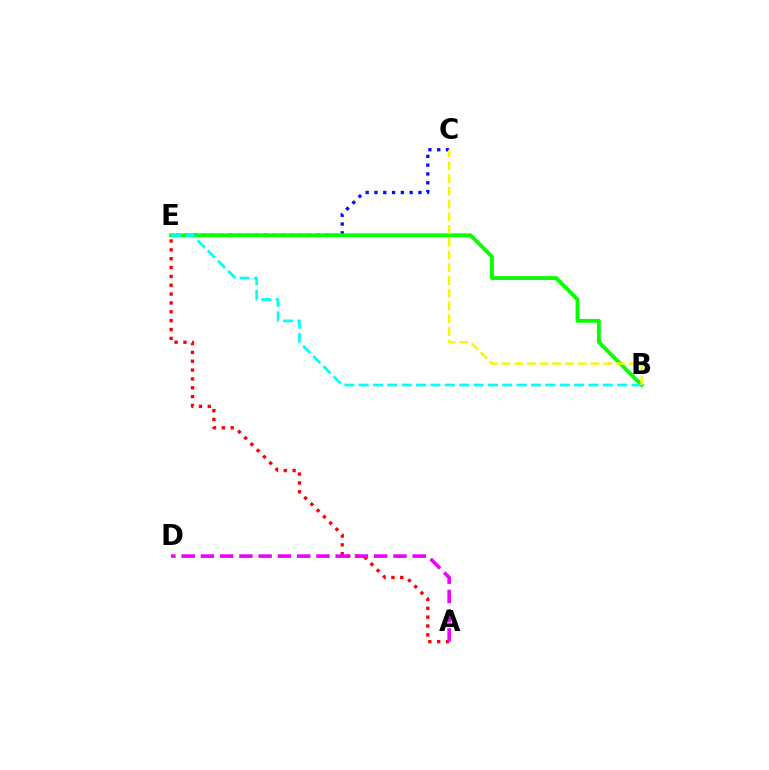{('C', 'E'): [{'color': '#0010ff', 'line_style': 'dotted', 'thickness': 2.39}], ('B', 'E'): [{'color': '#08ff00', 'line_style': 'solid', 'thickness': 2.77}, {'color': '#00fff6', 'line_style': 'dashed', 'thickness': 1.95}], ('A', 'E'): [{'color': '#ff0000', 'line_style': 'dotted', 'thickness': 2.4}], ('A', 'D'): [{'color': '#ee00ff', 'line_style': 'dashed', 'thickness': 2.62}], ('B', 'C'): [{'color': '#fcf500', 'line_style': 'dashed', 'thickness': 1.73}]}